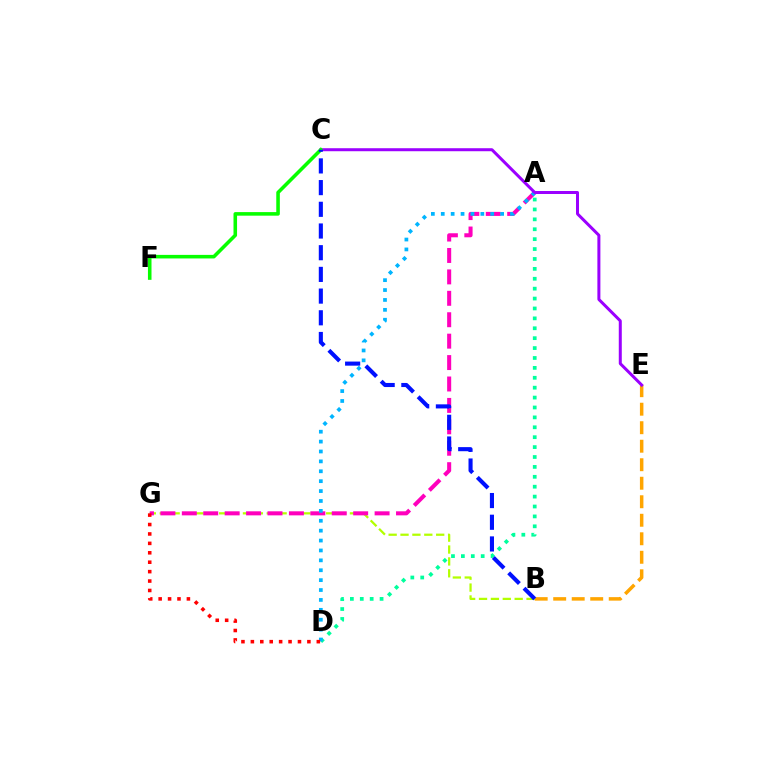{('B', 'E'): [{'color': '#ffa500', 'line_style': 'dashed', 'thickness': 2.51}], ('B', 'G'): [{'color': '#b3ff00', 'line_style': 'dashed', 'thickness': 1.61}], ('A', 'D'): [{'color': '#00ff9d', 'line_style': 'dotted', 'thickness': 2.69}, {'color': '#00b5ff', 'line_style': 'dotted', 'thickness': 2.69}], ('A', 'G'): [{'color': '#ff00bd', 'line_style': 'dashed', 'thickness': 2.91}], ('C', 'E'): [{'color': '#9b00ff', 'line_style': 'solid', 'thickness': 2.16}], ('D', 'G'): [{'color': '#ff0000', 'line_style': 'dotted', 'thickness': 2.56}], ('C', 'F'): [{'color': '#08ff00', 'line_style': 'solid', 'thickness': 2.57}], ('B', 'C'): [{'color': '#0010ff', 'line_style': 'dashed', 'thickness': 2.95}]}